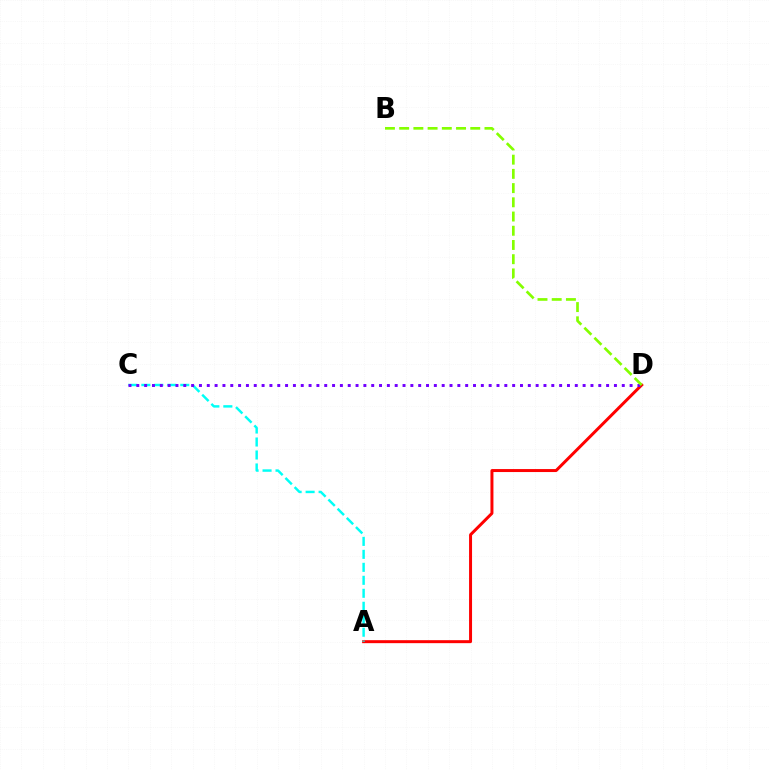{('A', 'D'): [{'color': '#ff0000', 'line_style': 'solid', 'thickness': 2.15}], ('A', 'C'): [{'color': '#00fff6', 'line_style': 'dashed', 'thickness': 1.76}], ('C', 'D'): [{'color': '#7200ff', 'line_style': 'dotted', 'thickness': 2.13}], ('B', 'D'): [{'color': '#84ff00', 'line_style': 'dashed', 'thickness': 1.93}]}